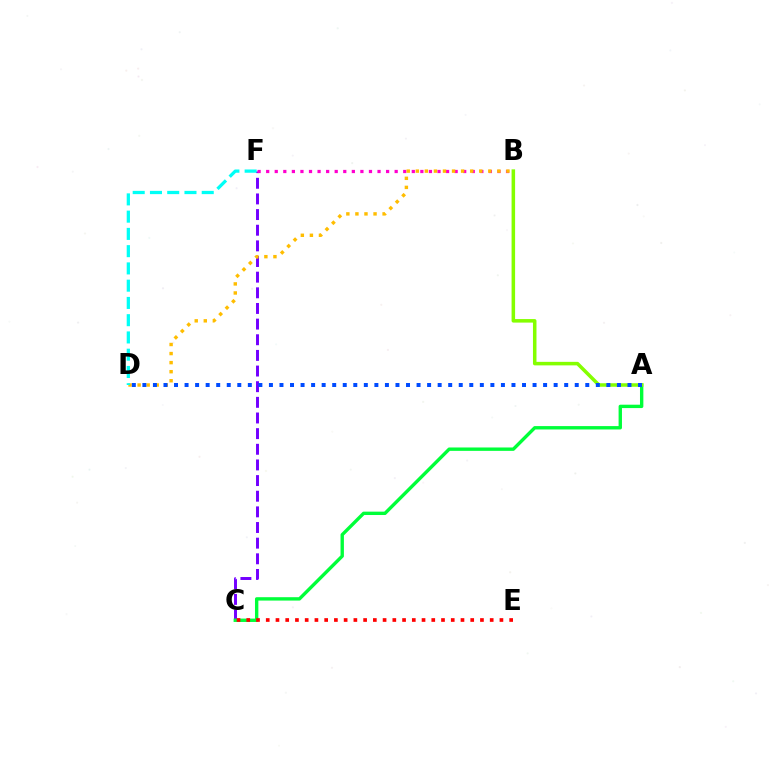{('C', 'F'): [{'color': '#7200ff', 'line_style': 'dashed', 'thickness': 2.13}], ('B', 'F'): [{'color': '#ff00cf', 'line_style': 'dotted', 'thickness': 2.33}], ('A', 'C'): [{'color': '#00ff39', 'line_style': 'solid', 'thickness': 2.43}], ('B', 'D'): [{'color': '#ffbd00', 'line_style': 'dotted', 'thickness': 2.46}], ('C', 'E'): [{'color': '#ff0000', 'line_style': 'dotted', 'thickness': 2.65}], ('A', 'B'): [{'color': '#84ff00', 'line_style': 'solid', 'thickness': 2.54}], ('A', 'D'): [{'color': '#004bff', 'line_style': 'dotted', 'thickness': 2.87}], ('D', 'F'): [{'color': '#00fff6', 'line_style': 'dashed', 'thickness': 2.34}]}